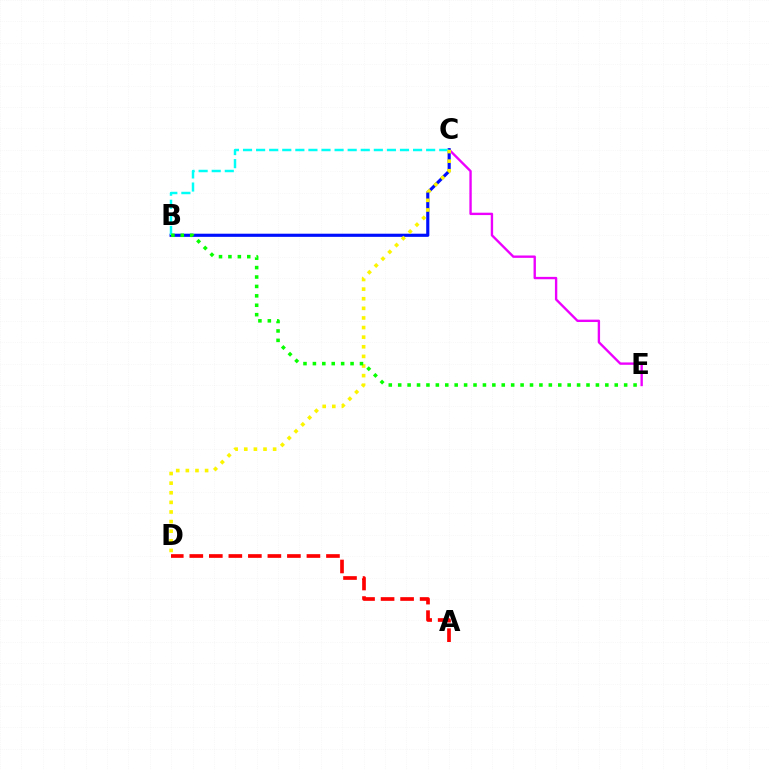{('C', 'E'): [{'color': '#ee00ff', 'line_style': 'solid', 'thickness': 1.71}], ('B', 'C'): [{'color': '#0010ff', 'line_style': 'solid', 'thickness': 2.26}, {'color': '#00fff6', 'line_style': 'dashed', 'thickness': 1.78}], ('C', 'D'): [{'color': '#fcf500', 'line_style': 'dotted', 'thickness': 2.61}], ('A', 'D'): [{'color': '#ff0000', 'line_style': 'dashed', 'thickness': 2.65}], ('B', 'E'): [{'color': '#08ff00', 'line_style': 'dotted', 'thickness': 2.56}]}